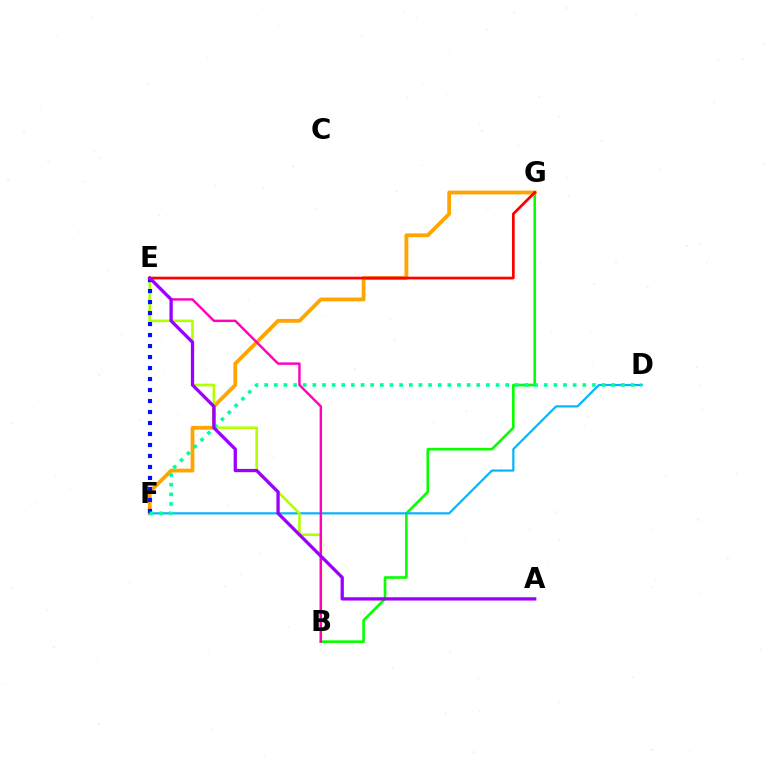{('F', 'G'): [{'color': '#ffa500', 'line_style': 'solid', 'thickness': 2.74}], ('B', 'G'): [{'color': '#08ff00', 'line_style': 'solid', 'thickness': 1.9}], ('D', 'F'): [{'color': '#00b5ff', 'line_style': 'solid', 'thickness': 1.56}, {'color': '#00ff9d', 'line_style': 'dotted', 'thickness': 2.62}], ('B', 'E'): [{'color': '#b3ff00', 'line_style': 'solid', 'thickness': 1.9}, {'color': '#ff00bd', 'line_style': 'solid', 'thickness': 1.75}], ('E', 'F'): [{'color': '#0010ff', 'line_style': 'dotted', 'thickness': 2.99}], ('E', 'G'): [{'color': '#ff0000', 'line_style': 'solid', 'thickness': 1.97}], ('A', 'E'): [{'color': '#9b00ff', 'line_style': 'solid', 'thickness': 2.37}]}